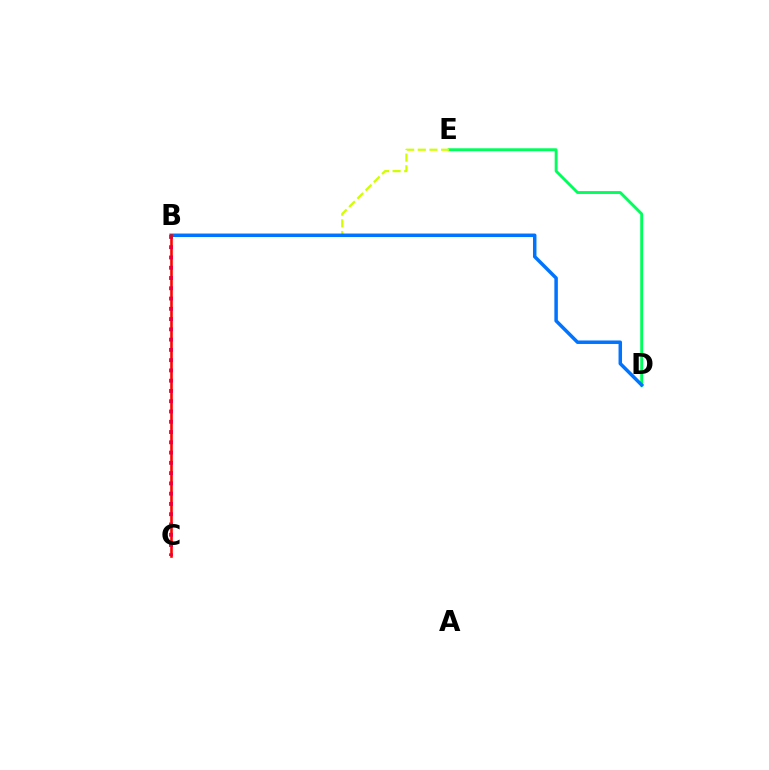{('D', 'E'): [{'color': '#00ff5c', 'line_style': 'solid', 'thickness': 2.08}], ('B', 'C'): [{'color': '#b900ff', 'line_style': 'dotted', 'thickness': 2.79}, {'color': '#ff0000', 'line_style': 'solid', 'thickness': 1.86}], ('B', 'E'): [{'color': '#d1ff00', 'line_style': 'dashed', 'thickness': 1.58}], ('B', 'D'): [{'color': '#0074ff', 'line_style': 'solid', 'thickness': 2.51}]}